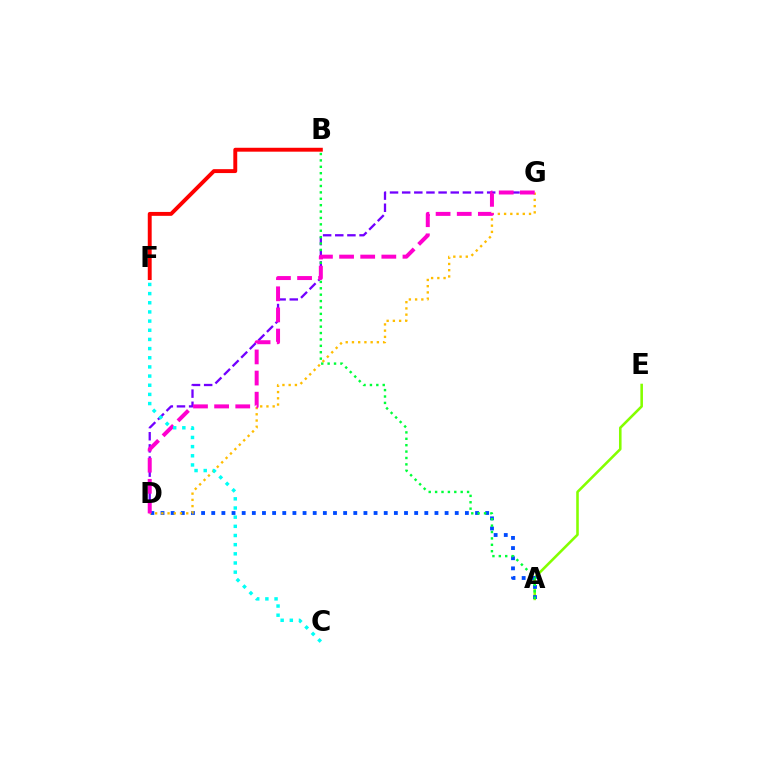{('A', 'E'): [{'color': '#84ff00', 'line_style': 'solid', 'thickness': 1.86}], ('D', 'G'): [{'color': '#7200ff', 'line_style': 'dashed', 'thickness': 1.65}, {'color': '#ffbd00', 'line_style': 'dotted', 'thickness': 1.69}, {'color': '#ff00cf', 'line_style': 'dashed', 'thickness': 2.87}], ('B', 'F'): [{'color': '#ff0000', 'line_style': 'solid', 'thickness': 2.81}], ('A', 'D'): [{'color': '#004bff', 'line_style': 'dotted', 'thickness': 2.76}], ('A', 'B'): [{'color': '#00ff39', 'line_style': 'dotted', 'thickness': 1.74}], ('C', 'F'): [{'color': '#00fff6', 'line_style': 'dotted', 'thickness': 2.49}]}